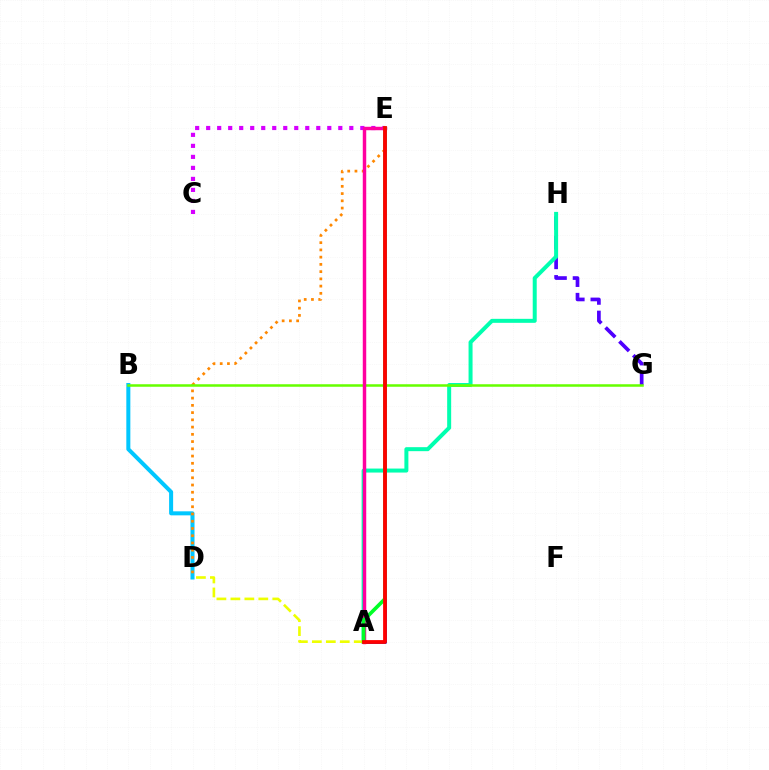{('G', 'H'): [{'color': '#4f00ff', 'line_style': 'dashed', 'thickness': 2.66}], ('A', 'H'): [{'color': '#00ffaf', 'line_style': 'solid', 'thickness': 2.88}], ('A', 'E'): [{'color': '#003fff', 'line_style': 'solid', 'thickness': 2.13}, {'color': '#ff00a0', 'line_style': 'solid', 'thickness': 2.49}, {'color': '#00ff27', 'line_style': 'solid', 'thickness': 2.64}, {'color': '#ff0000', 'line_style': 'solid', 'thickness': 2.73}], ('B', 'D'): [{'color': '#00c7ff', 'line_style': 'solid', 'thickness': 2.89}], ('A', 'D'): [{'color': '#eeff00', 'line_style': 'dashed', 'thickness': 1.9}], ('C', 'E'): [{'color': '#d600ff', 'line_style': 'dotted', 'thickness': 2.99}], ('D', 'E'): [{'color': '#ff8800', 'line_style': 'dotted', 'thickness': 1.97}], ('B', 'G'): [{'color': '#66ff00', 'line_style': 'solid', 'thickness': 1.81}]}